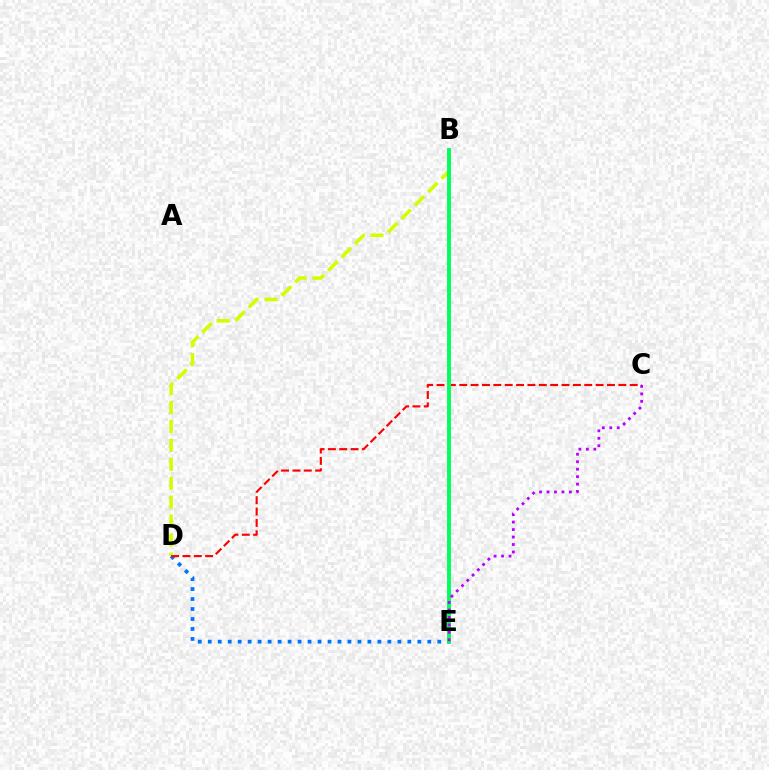{('D', 'E'): [{'color': '#0074ff', 'line_style': 'dotted', 'thickness': 2.71}], ('B', 'D'): [{'color': '#d1ff00', 'line_style': 'dashed', 'thickness': 2.57}], ('C', 'D'): [{'color': '#ff0000', 'line_style': 'dashed', 'thickness': 1.54}], ('B', 'E'): [{'color': '#00ff5c', 'line_style': 'solid', 'thickness': 2.81}], ('C', 'E'): [{'color': '#b900ff', 'line_style': 'dotted', 'thickness': 2.03}]}